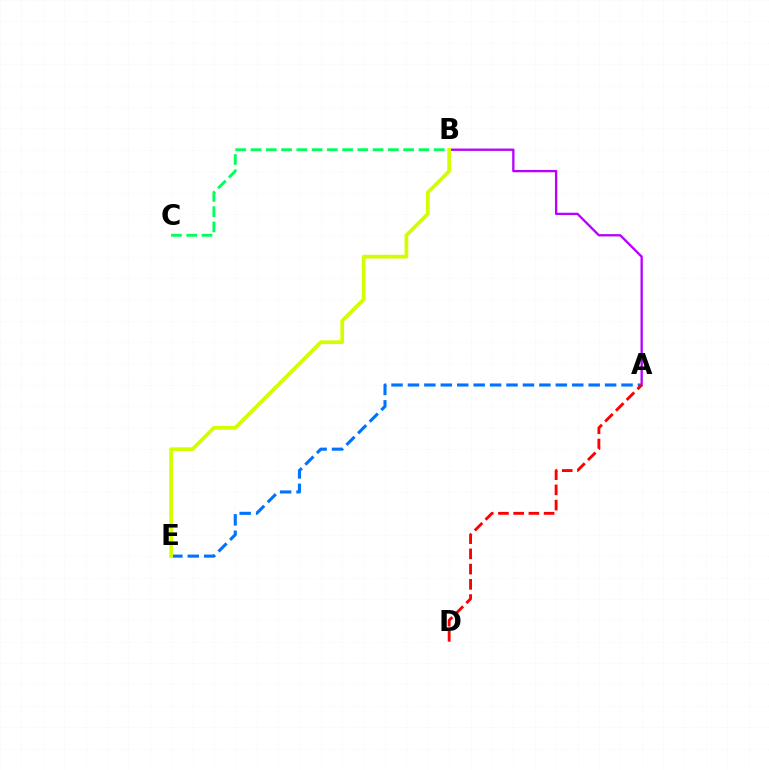{('B', 'C'): [{'color': '#00ff5c', 'line_style': 'dashed', 'thickness': 2.07}], ('A', 'B'): [{'color': '#b900ff', 'line_style': 'solid', 'thickness': 1.67}], ('A', 'E'): [{'color': '#0074ff', 'line_style': 'dashed', 'thickness': 2.23}], ('B', 'E'): [{'color': '#d1ff00', 'line_style': 'solid', 'thickness': 2.69}], ('A', 'D'): [{'color': '#ff0000', 'line_style': 'dashed', 'thickness': 2.07}]}